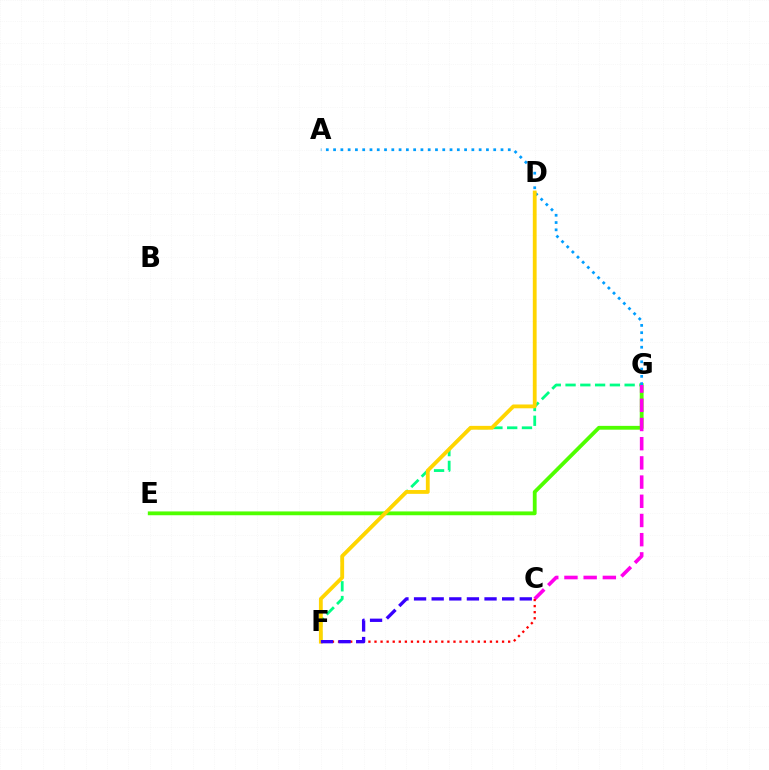{('F', 'G'): [{'color': '#00ff86', 'line_style': 'dashed', 'thickness': 2.01}], ('E', 'G'): [{'color': '#4fff00', 'line_style': 'solid', 'thickness': 2.75}], ('C', 'G'): [{'color': '#ff00ed', 'line_style': 'dashed', 'thickness': 2.61}], ('C', 'F'): [{'color': '#ff0000', 'line_style': 'dotted', 'thickness': 1.65}, {'color': '#3700ff', 'line_style': 'dashed', 'thickness': 2.39}], ('A', 'G'): [{'color': '#009eff', 'line_style': 'dotted', 'thickness': 1.98}], ('D', 'F'): [{'color': '#ffd500', 'line_style': 'solid', 'thickness': 2.75}]}